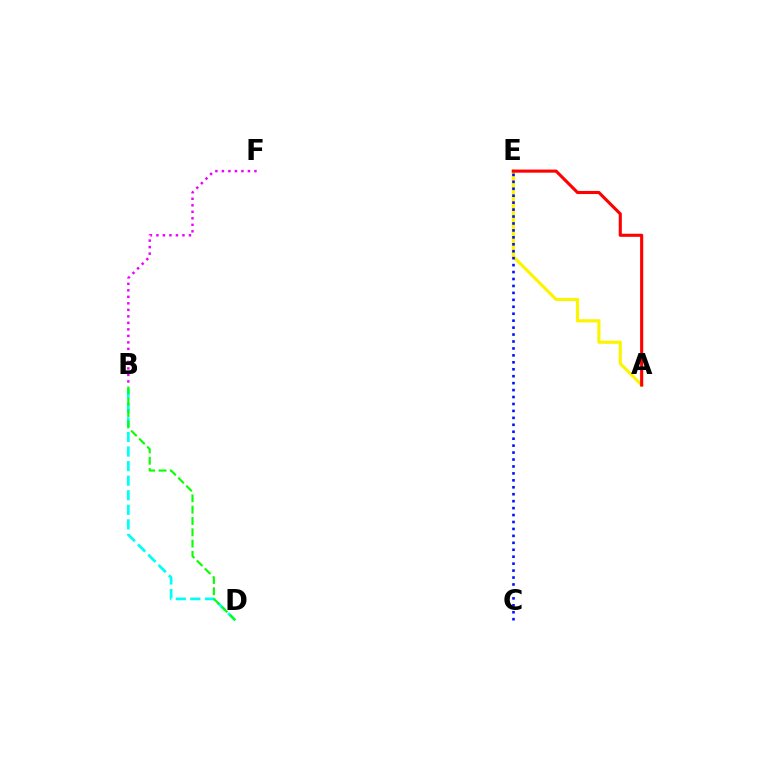{('B', 'F'): [{'color': '#ee00ff', 'line_style': 'dotted', 'thickness': 1.77}], ('B', 'D'): [{'color': '#00fff6', 'line_style': 'dashed', 'thickness': 1.98}, {'color': '#08ff00', 'line_style': 'dashed', 'thickness': 1.54}], ('A', 'E'): [{'color': '#fcf500', 'line_style': 'solid', 'thickness': 2.28}, {'color': '#ff0000', 'line_style': 'solid', 'thickness': 2.23}], ('C', 'E'): [{'color': '#0010ff', 'line_style': 'dotted', 'thickness': 1.89}]}